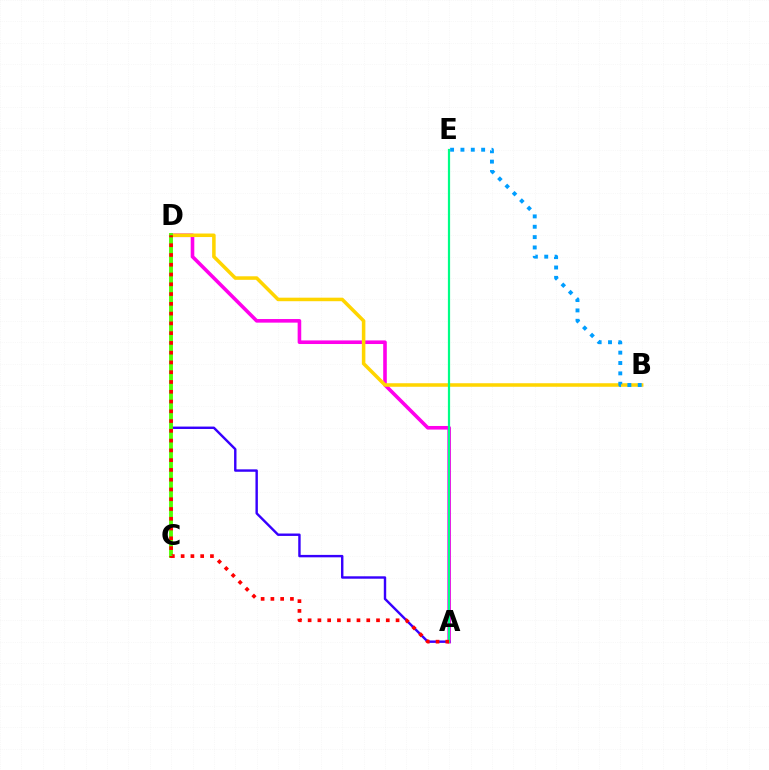{('A', 'D'): [{'color': '#ff00ed', 'line_style': 'solid', 'thickness': 2.59}, {'color': '#3700ff', 'line_style': 'solid', 'thickness': 1.74}, {'color': '#ff0000', 'line_style': 'dotted', 'thickness': 2.65}], ('B', 'D'): [{'color': '#ffd500', 'line_style': 'solid', 'thickness': 2.54}], ('B', 'E'): [{'color': '#009eff', 'line_style': 'dotted', 'thickness': 2.81}], ('C', 'D'): [{'color': '#4fff00', 'line_style': 'solid', 'thickness': 2.76}], ('A', 'E'): [{'color': '#00ff86', 'line_style': 'solid', 'thickness': 1.59}]}